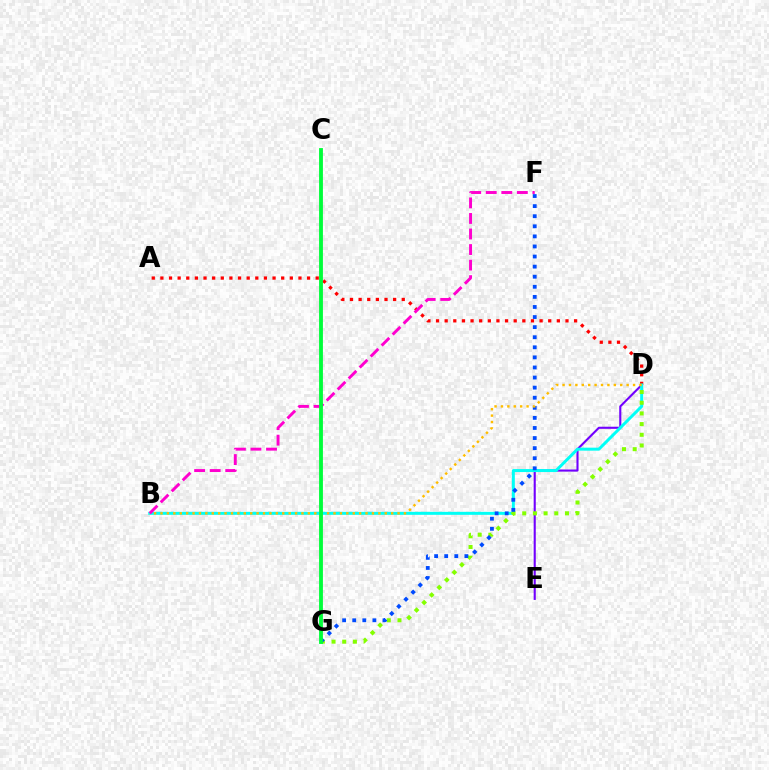{('D', 'E'): [{'color': '#7200ff', 'line_style': 'solid', 'thickness': 1.52}], ('A', 'D'): [{'color': '#ff0000', 'line_style': 'dotted', 'thickness': 2.34}], ('B', 'D'): [{'color': '#00fff6', 'line_style': 'solid', 'thickness': 2.15}, {'color': '#ffbd00', 'line_style': 'dotted', 'thickness': 1.74}], ('D', 'G'): [{'color': '#84ff00', 'line_style': 'dotted', 'thickness': 2.9}], ('F', 'G'): [{'color': '#004bff', 'line_style': 'dotted', 'thickness': 2.74}], ('B', 'F'): [{'color': '#ff00cf', 'line_style': 'dashed', 'thickness': 2.11}], ('C', 'G'): [{'color': '#00ff39', 'line_style': 'solid', 'thickness': 2.76}]}